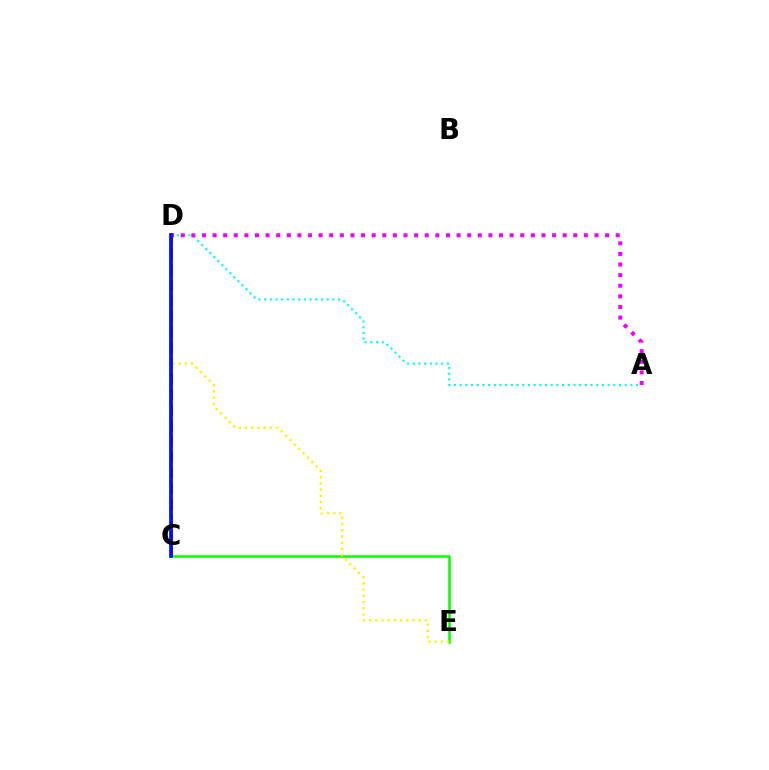{('C', 'E'): [{'color': '#08ff00', 'line_style': 'solid', 'thickness': 1.83}], ('A', 'D'): [{'color': '#00fff6', 'line_style': 'dotted', 'thickness': 1.55}, {'color': '#ee00ff', 'line_style': 'dotted', 'thickness': 2.88}], ('C', 'D'): [{'color': '#ff0000', 'line_style': 'dashed', 'thickness': 2.12}, {'color': '#0010ff', 'line_style': 'solid', 'thickness': 2.7}], ('D', 'E'): [{'color': '#fcf500', 'line_style': 'dotted', 'thickness': 1.69}]}